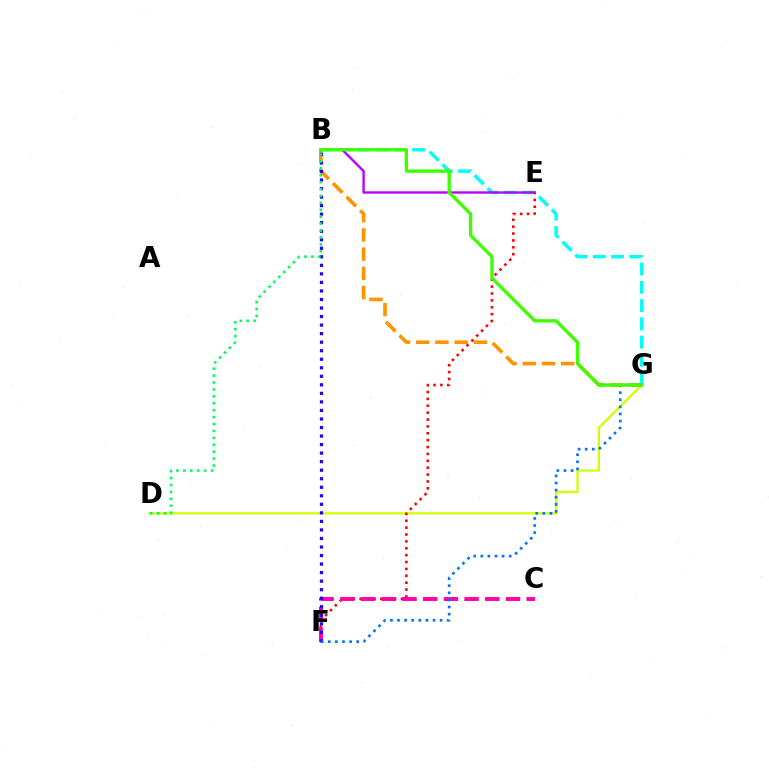{('D', 'G'): [{'color': '#d1ff00', 'line_style': 'solid', 'thickness': 1.62}], ('B', 'G'): [{'color': '#ff9400', 'line_style': 'dashed', 'thickness': 2.61}, {'color': '#00fff6', 'line_style': 'dashed', 'thickness': 2.48}, {'color': '#3dff00', 'line_style': 'solid', 'thickness': 2.39}], ('E', 'F'): [{'color': '#ff0000', 'line_style': 'dotted', 'thickness': 1.87}], ('C', 'F'): [{'color': '#ff00ac', 'line_style': 'dashed', 'thickness': 2.81}], ('B', 'F'): [{'color': '#2500ff', 'line_style': 'dotted', 'thickness': 2.32}], ('B', 'E'): [{'color': '#b900ff', 'line_style': 'solid', 'thickness': 1.71}], ('F', 'G'): [{'color': '#0074ff', 'line_style': 'dotted', 'thickness': 1.93}], ('B', 'D'): [{'color': '#00ff5c', 'line_style': 'dotted', 'thickness': 1.88}]}